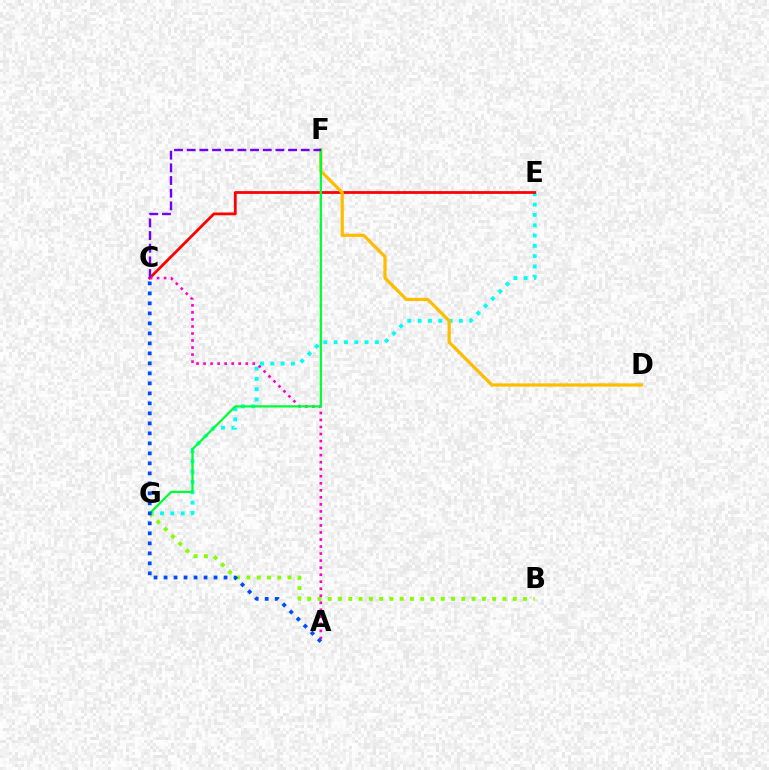{('E', 'G'): [{'color': '#00fff6', 'line_style': 'dotted', 'thickness': 2.8}], ('C', 'E'): [{'color': '#ff0000', 'line_style': 'solid', 'thickness': 2.0}], ('A', 'C'): [{'color': '#ff00cf', 'line_style': 'dotted', 'thickness': 1.91}, {'color': '#004bff', 'line_style': 'dotted', 'thickness': 2.72}], ('D', 'F'): [{'color': '#ffbd00', 'line_style': 'solid', 'thickness': 2.33}], ('B', 'G'): [{'color': '#84ff00', 'line_style': 'dotted', 'thickness': 2.79}], ('F', 'G'): [{'color': '#00ff39', 'line_style': 'solid', 'thickness': 1.64}], ('C', 'F'): [{'color': '#7200ff', 'line_style': 'dashed', 'thickness': 1.72}]}